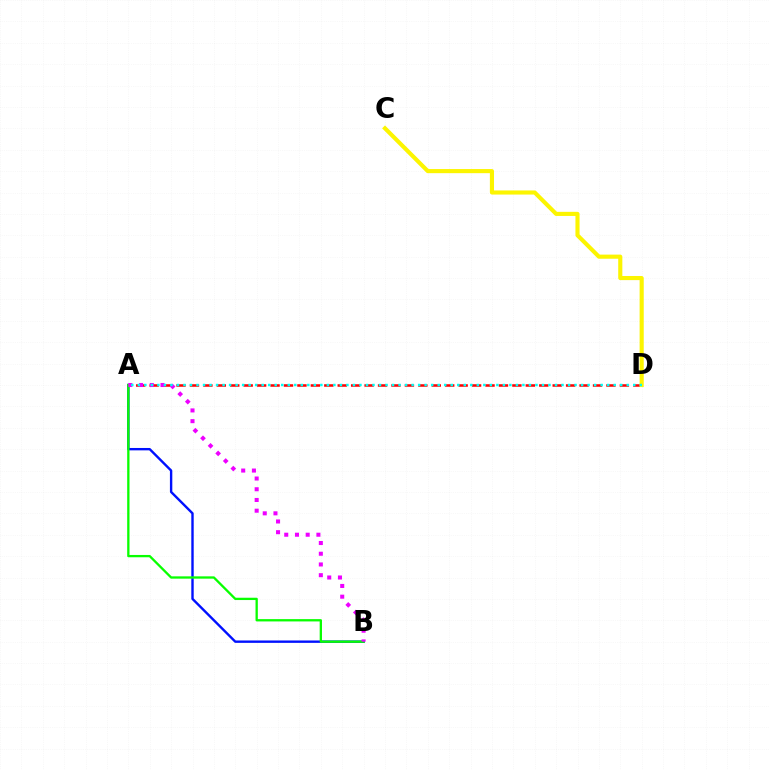{('A', 'B'): [{'color': '#0010ff', 'line_style': 'solid', 'thickness': 1.72}, {'color': '#08ff00', 'line_style': 'solid', 'thickness': 1.66}, {'color': '#ee00ff', 'line_style': 'dotted', 'thickness': 2.91}], ('A', 'D'): [{'color': '#ff0000', 'line_style': 'dashed', 'thickness': 1.83}, {'color': '#00fff6', 'line_style': 'dotted', 'thickness': 1.77}], ('C', 'D'): [{'color': '#fcf500', 'line_style': 'solid', 'thickness': 2.96}]}